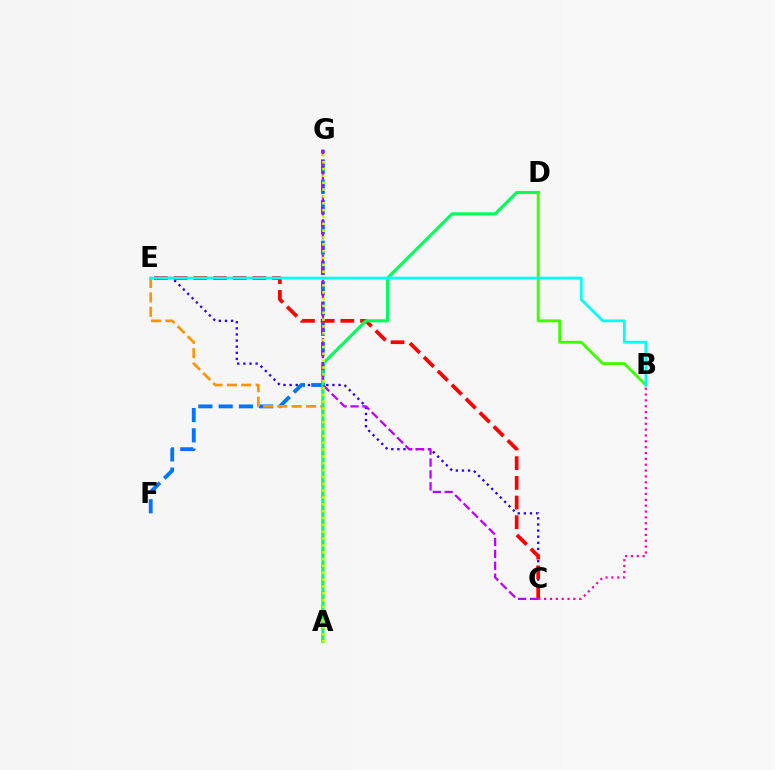{('C', 'E'): [{'color': '#2500ff', 'line_style': 'dotted', 'thickness': 1.66}, {'color': '#ff0000', 'line_style': 'dashed', 'thickness': 2.67}], ('F', 'G'): [{'color': '#0074ff', 'line_style': 'dashed', 'thickness': 2.76}], ('A', 'E'): [{'color': '#ff9400', 'line_style': 'dashed', 'thickness': 1.95}], ('A', 'D'): [{'color': '#00ff5c', 'line_style': 'solid', 'thickness': 2.24}], ('B', 'D'): [{'color': '#3dff00', 'line_style': 'solid', 'thickness': 2.07}], ('C', 'G'): [{'color': '#b900ff', 'line_style': 'dashed', 'thickness': 1.62}], ('A', 'G'): [{'color': '#d1ff00', 'line_style': 'dotted', 'thickness': 1.86}], ('B', 'C'): [{'color': '#ff00ac', 'line_style': 'dotted', 'thickness': 1.59}], ('B', 'E'): [{'color': '#00fff6', 'line_style': 'solid', 'thickness': 1.99}]}